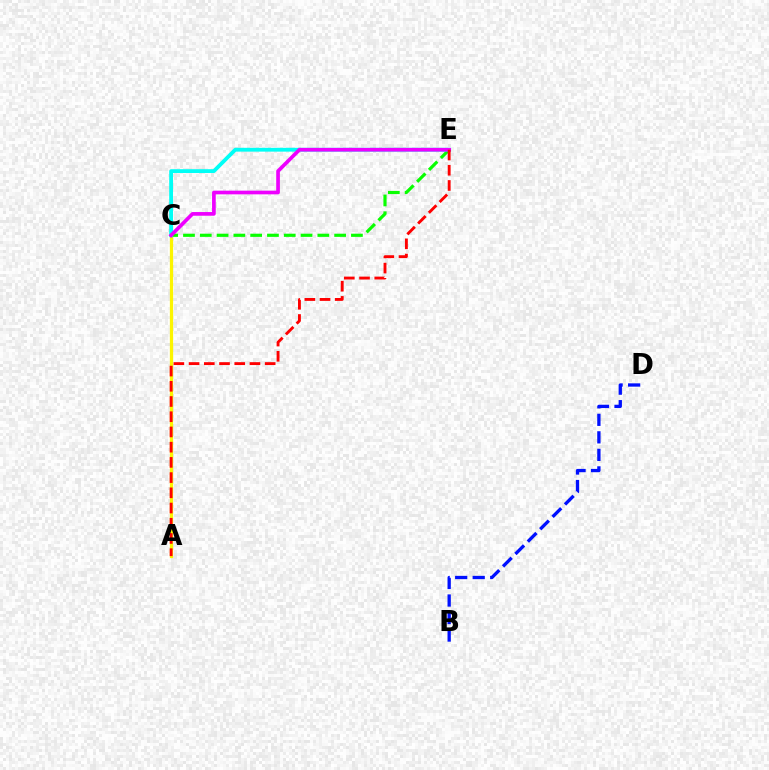{('C', 'E'): [{'color': '#08ff00', 'line_style': 'dashed', 'thickness': 2.28}, {'color': '#00fff6', 'line_style': 'solid', 'thickness': 2.75}, {'color': '#ee00ff', 'line_style': 'solid', 'thickness': 2.65}], ('A', 'C'): [{'color': '#fcf500', 'line_style': 'solid', 'thickness': 2.34}], ('A', 'E'): [{'color': '#ff0000', 'line_style': 'dashed', 'thickness': 2.07}], ('B', 'D'): [{'color': '#0010ff', 'line_style': 'dashed', 'thickness': 2.38}]}